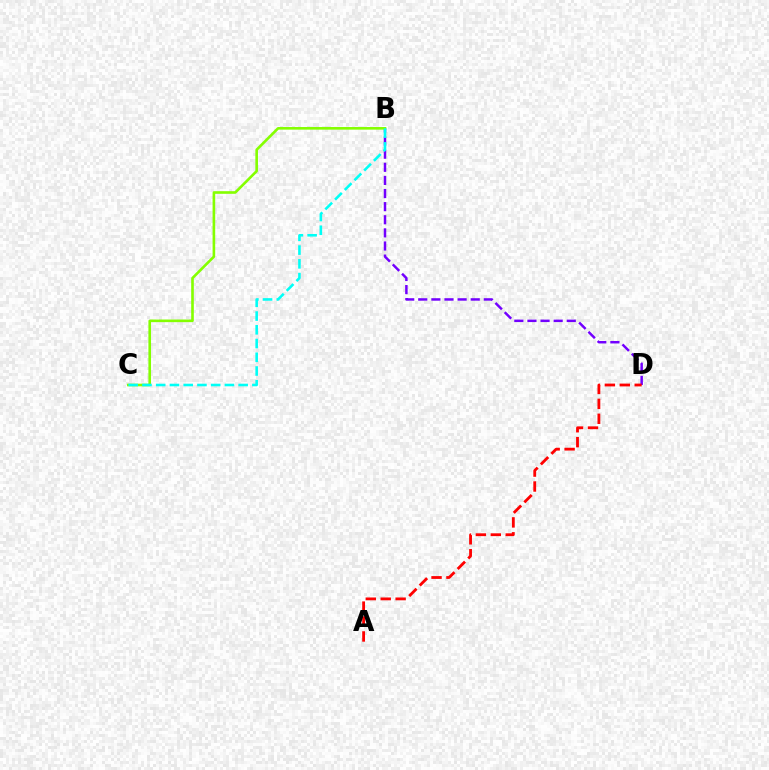{('B', 'D'): [{'color': '#7200ff', 'line_style': 'dashed', 'thickness': 1.78}], ('B', 'C'): [{'color': '#84ff00', 'line_style': 'solid', 'thickness': 1.89}, {'color': '#00fff6', 'line_style': 'dashed', 'thickness': 1.87}], ('A', 'D'): [{'color': '#ff0000', 'line_style': 'dashed', 'thickness': 2.03}]}